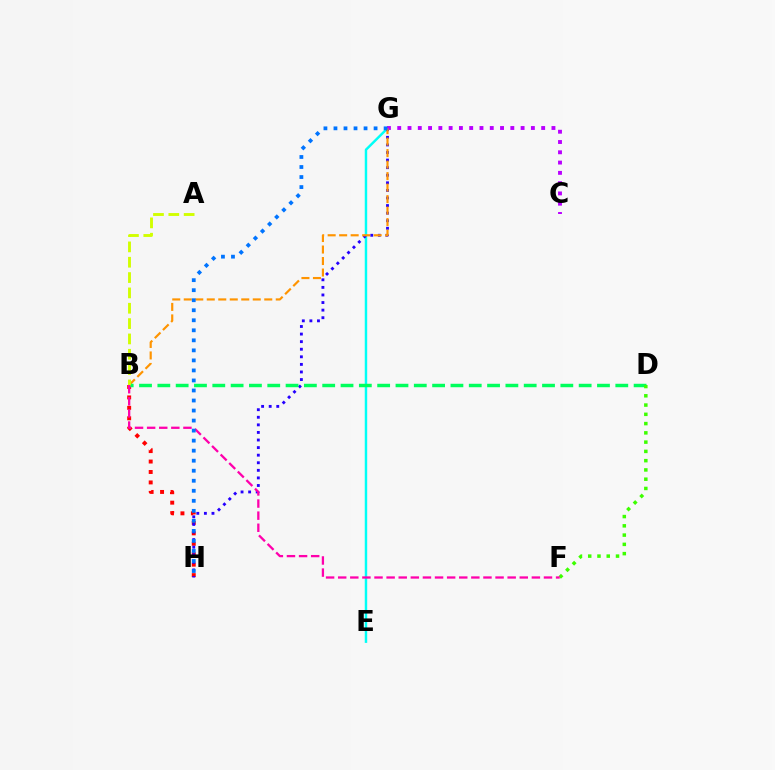{('B', 'H'): [{'color': '#ff0000', 'line_style': 'dotted', 'thickness': 2.84}], ('E', 'G'): [{'color': '#00fff6', 'line_style': 'solid', 'thickness': 1.76}], ('G', 'H'): [{'color': '#2500ff', 'line_style': 'dotted', 'thickness': 2.06}, {'color': '#0074ff', 'line_style': 'dotted', 'thickness': 2.73}], ('C', 'G'): [{'color': '#b900ff', 'line_style': 'dotted', 'thickness': 2.79}], ('B', 'G'): [{'color': '#ff9400', 'line_style': 'dashed', 'thickness': 1.56}], ('B', 'D'): [{'color': '#00ff5c', 'line_style': 'dashed', 'thickness': 2.49}], ('A', 'B'): [{'color': '#d1ff00', 'line_style': 'dashed', 'thickness': 2.08}], ('D', 'F'): [{'color': '#3dff00', 'line_style': 'dotted', 'thickness': 2.52}], ('B', 'F'): [{'color': '#ff00ac', 'line_style': 'dashed', 'thickness': 1.64}]}